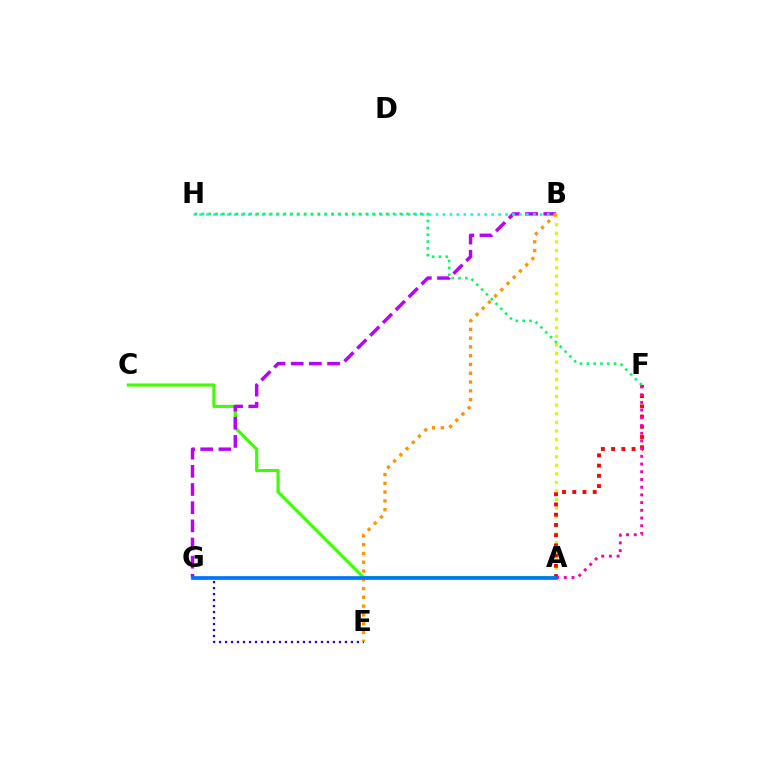{('A', 'C'): [{'color': '#3dff00', 'line_style': 'solid', 'thickness': 2.25}], ('B', 'G'): [{'color': '#b900ff', 'line_style': 'dashed', 'thickness': 2.47}], ('B', 'H'): [{'color': '#00fff6', 'line_style': 'dotted', 'thickness': 1.89}], ('A', 'B'): [{'color': '#d1ff00', 'line_style': 'dotted', 'thickness': 2.33}], ('A', 'F'): [{'color': '#ff0000', 'line_style': 'dotted', 'thickness': 2.78}, {'color': '#ff00ac', 'line_style': 'dotted', 'thickness': 2.09}], ('F', 'H'): [{'color': '#00ff5c', 'line_style': 'dotted', 'thickness': 1.85}], ('E', 'G'): [{'color': '#2500ff', 'line_style': 'dotted', 'thickness': 1.63}], ('B', 'E'): [{'color': '#ff9400', 'line_style': 'dotted', 'thickness': 2.39}], ('A', 'G'): [{'color': '#0074ff', 'line_style': 'solid', 'thickness': 2.67}]}